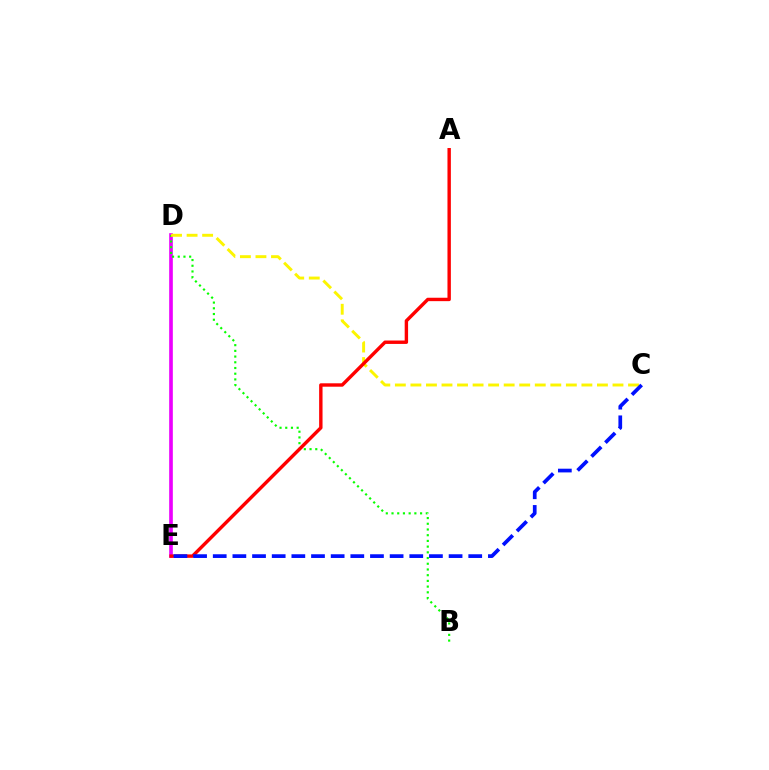{('D', 'E'): [{'color': '#00fff6', 'line_style': 'solid', 'thickness': 1.55}, {'color': '#ee00ff', 'line_style': 'solid', 'thickness': 2.62}], ('B', 'D'): [{'color': '#08ff00', 'line_style': 'dotted', 'thickness': 1.55}], ('C', 'D'): [{'color': '#fcf500', 'line_style': 'dashed', 'thickness': 2.11}], ('A', 'E'): [{'color': '#ff0000', 'line_style': 'solid', 'thickness': 2.45}], ('C', 'E'): [{'color': '#0010ff', 'line_style': 'dashed', 'thickness': 2.67}]}